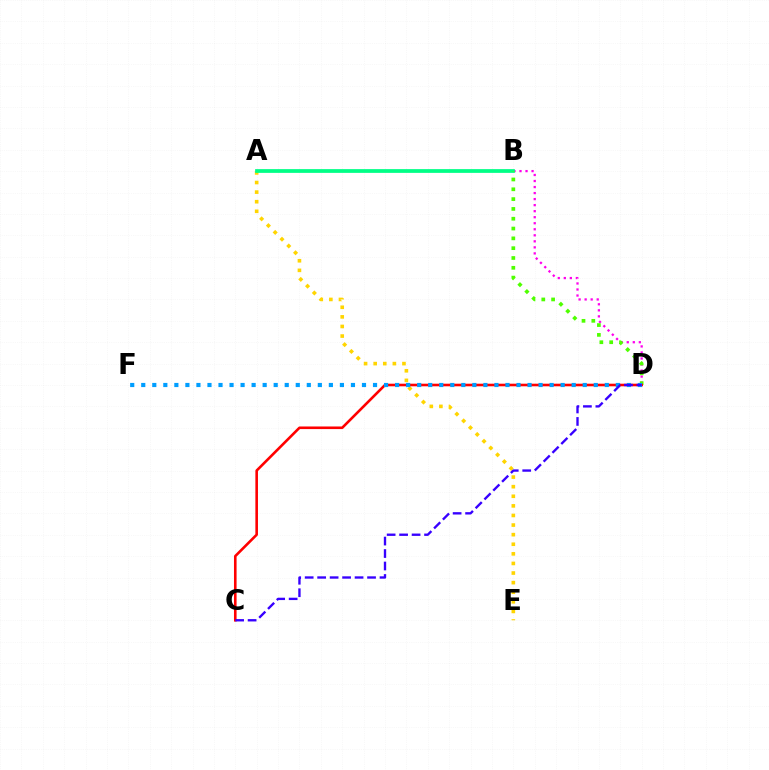{('A', 'E'): [{'color': '#ffd500', 'line_style': 'dotted', 'thickness': 2.61}], ('B', 'D'): [{'color': '#ff00ed', 'line_style': 'dotted', 'thickness': 1.64}, {'color': '#4fff00', 'line_style': 'dotted', 'thickness': 2.67}], ('A', 'B'): [{'color': '#00ff86', 'line_style': 'solid', 'thickness': 2.7}], ('C', 'D'): [{'color': '#ff0000', 'line_style': 'solid', 'thickness': 1.87}, {'color': '#3700ff', 'line_style': 'dashed', 'thickness': 1.69}], ('D', 'F'): [{'color': '#009eff', 'line_style': 'dotted', 'thickness': 3.0}]}